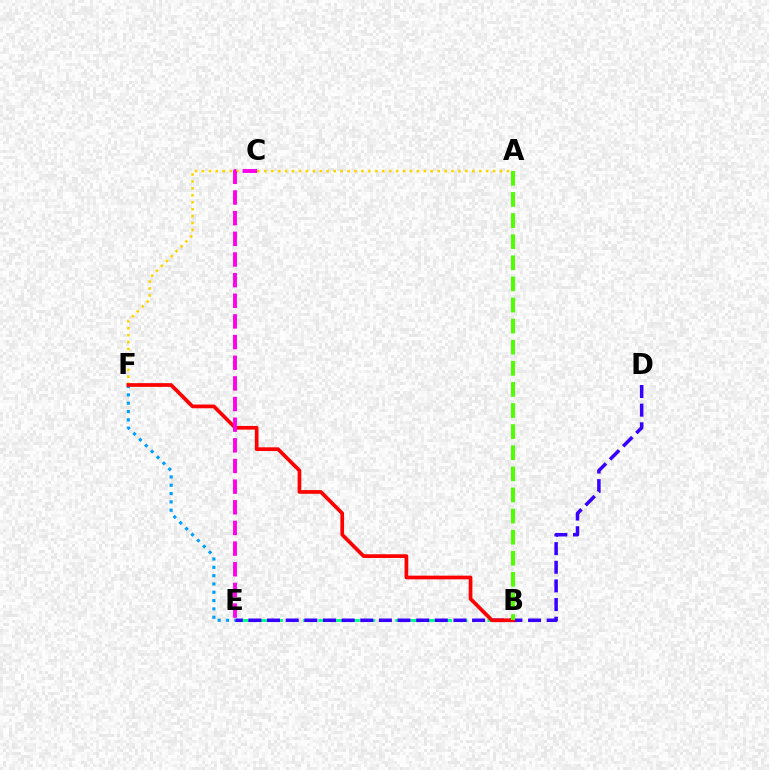{('B', 'E'): [{'color': '#00ff86', 'line_style': 'dashed', 'thickness': 2.09}], ('D', 'E'): [{'color': '#3700ff', 'line_style': 'dashed', 'thickness': 2.53}], ('A', 'F'): [{'color': '#ffd500', 'line_style': 'dotted', 'thickness': 1.88}], ('E', 'F'): [{'color': '#009eff', 'line_style': 'dotted', 'thickness': 2.26}], ('B', 'F'): [{'color': '#ff0000', 'line_style': 'solid', 'thickness': 2.67}], ('C', 'E'): [{'color': '#ff00ed', 'line_style': 'dashed', 'thickness': 2.81}], ('A', 'B'): [{'color': '#4fff00', 'line_style': 'dashed', 'thickness': 2.87}]}